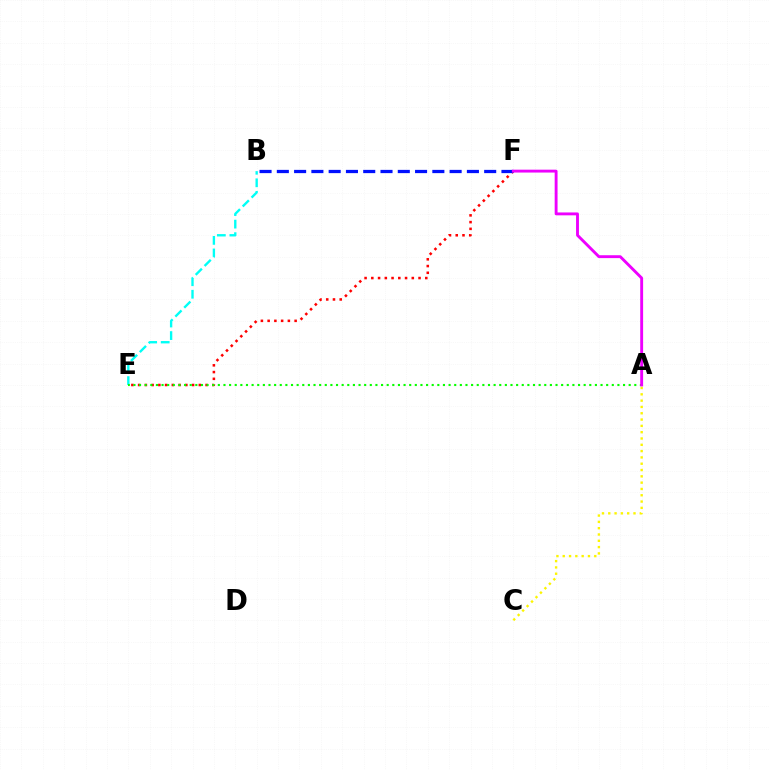{('E', 'F'): [{'color': '#ff0000', 'line_style': 'dotted', 'thickness': 1.83}], ('B', 'E'): [{'color': '#00fff6', 'line_style': 'dashed', 'thickness': 1.7}], ('B', 'F'): [{'color': '#0010ff', 'line_style': 'dashed', 'thickness': 2.35}], ('A', 'E'): [{'color': '#08ff00', 'line_style': 'dotted', 'thickness': 1.53}], ('A', 'F'): [{'color': '#ee00ff', 'line_style': 'solid', 'thickness': 2.08}], ('A', 'C'): [{'color': '#fcf500', 'line_style': 'dotted', 'thickness': 1.71}]}